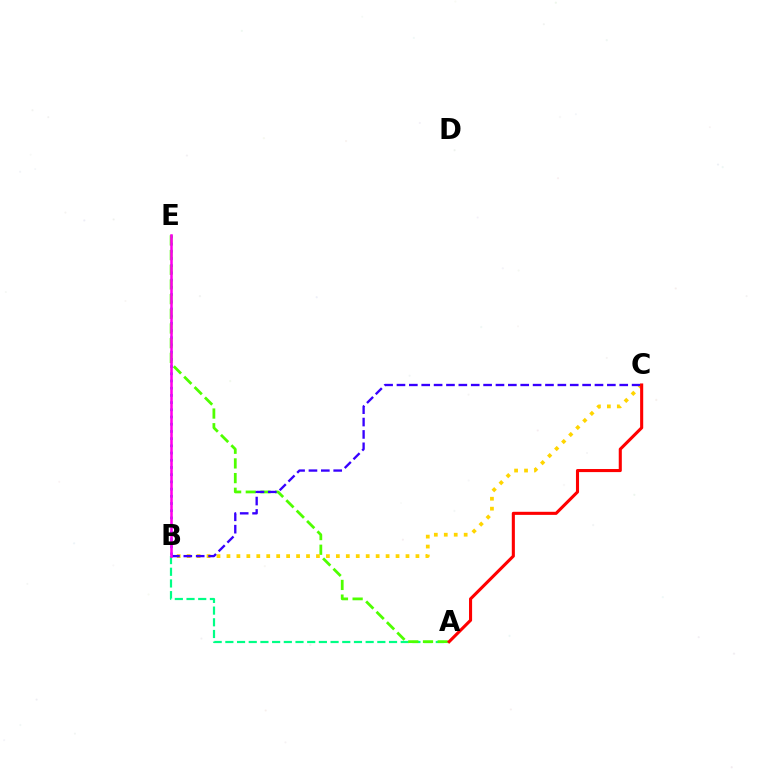{('A', 'B'): [{'color': '#00ff86', 'line_style': 'dashed', 'thickness': 1.59}], ('B', 'E'): [{'color': '#009eff', 'line_style': 'dotted', 'thickness': 1.96}, {'color': '#ff00ed', 'line_style': 'solid', 'thickness': 1.84}], ('A', 'E'): [{'color': '#4fff00', 'line_style': 'dashed', 'thickness': 1.99}], ('B', 'C'): [{'color': '#ffd500', 'line_style': 'dotted', 'thickness': 2.7}, {'color': '#3700ff', 'line_style': 'dashed', 'thickness': 1.68}], ('A', 'C'): [{'color': '#ff0000', 'line_style': 'solid', 'thickness': 2.22}]}